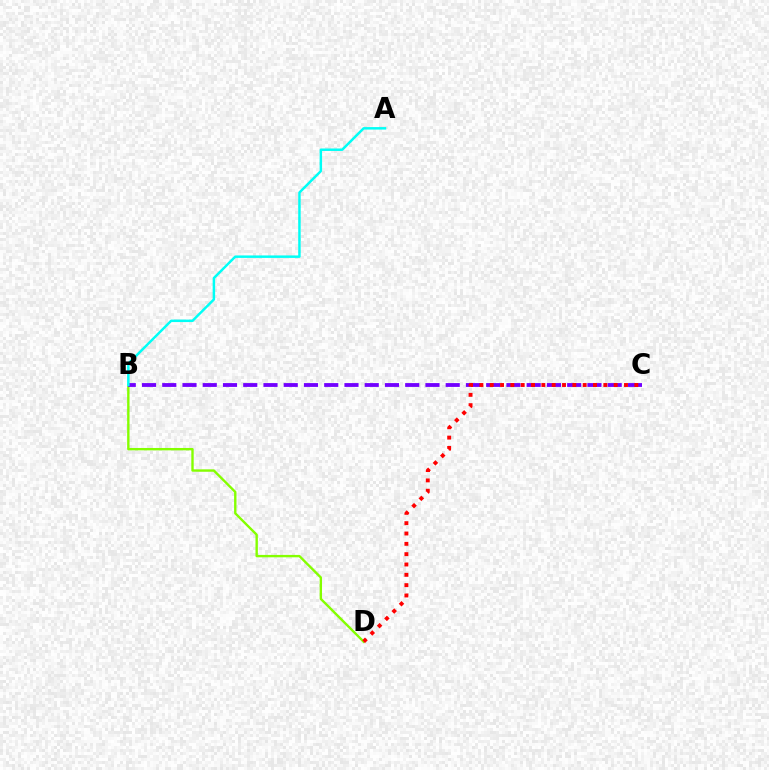{('B', 'D'): [{'color': '#84ff00', 'line_style': 'solid', 'thickness': 1.72}], ('B', 'C'): [{'color': '#7200ff', 'line_style': 'dashed', 'thickness': 2.75}], ('A', 'B'): [{'color': '#00fff6', 'line_style': 'solid', 'thickness': 1.78}], ('C', 'D'): [{'color': '#ff0000', 'line_style': 'dotted', 'thickness': 2.81}]}